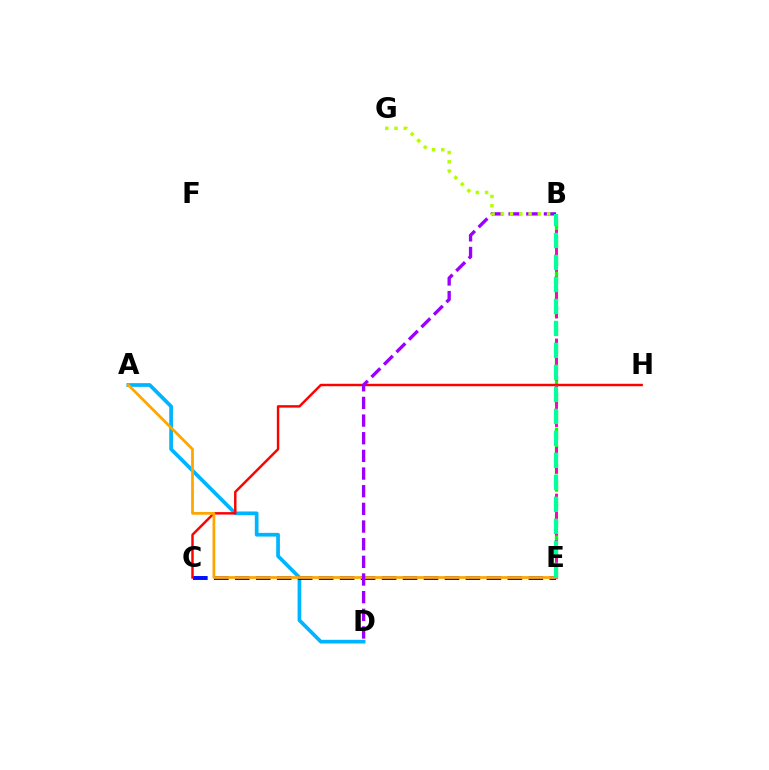{('A', 'D'): [{'color': '#00b5ff', 'line_style': 'solid', 'thickness': 2.68}], ('C', 'E'): [{'color': '#0010ff', 'line_style': 'dashed', 'thickness': 2.85}], ('B', 'E'): [{'color': '#08ff00', 'line_style': 'dashed', 'thickness': 2.36}, {'color': '#ff00bd', 'line_style': 'dashed', 'thickness': 2.11}, {'color': '#00ff9d', 'line_style': 'dashed', 'thickness': 2.99}], ('C', 'H'): [{'color': '#ff0000', 'line_style': 'solid', 'thickness': 1.76}], ('A', 'E'): [{'color': '#ffa500', 'line_style': 'solid', 'thickness': 1.97}], ('B', 'D'): [{'color': '#9b00ff', 'line_style': 'dashed', 'thickness': 2.4}], ('B', 'G'): [{'color': '#b3ff00', 'line_style': 'dotted', 'thickness': 2.52}]}